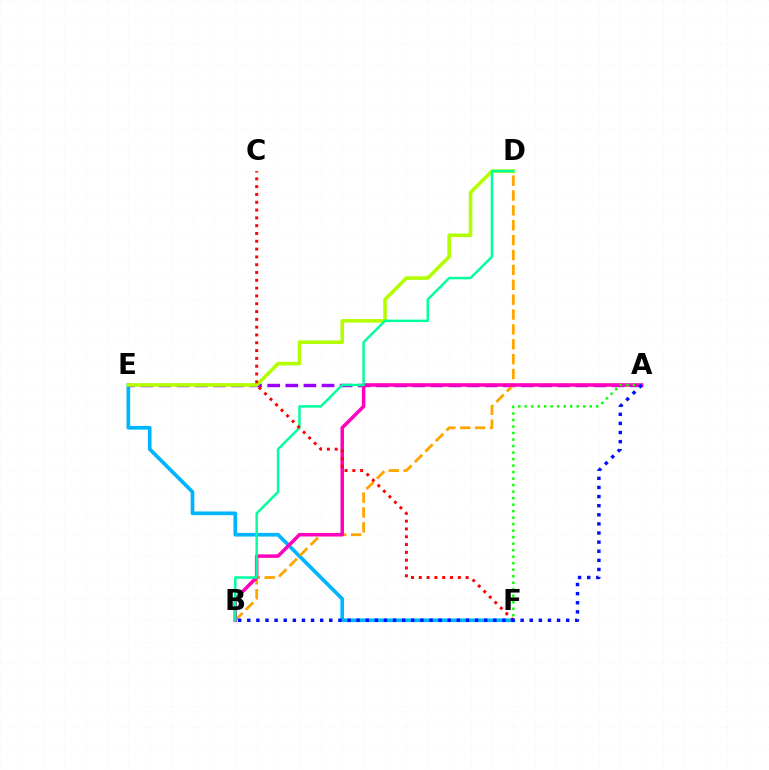{('E', 'F'): [{'color': '#00b5ff', 'line_style': 'solid', 'thickness': 2.65}], ('A', 'E'): [{'color': '#9b00ff', 'line_style': 'dashed', 'thickness': 2.46}], ('B', 'D'): [{'color': '#ffa500', 'line_style': 'dashed', 'thickness': 2.02}, {'color': '#00ff9d', 'line_style': 'solid', 'thickness': 1.78}], ('A', 'B'): [{'color': '#ff00bd', 'line_style': 'solid', 'thickness': 2.53}, {'color': '#0010ff', 'line_style': 'dotted', 'thickness': 2.48}], ('A', 'F'): [{'color': '#08ff00', 'line_style': 'dotted', 'thickness': 1.77}], ('D', 'E'): [{'color': '#b3ff00', 'line_style': 'solid', 'thickness': 2.58}], ('C', 'F'): [{'color': '#ff0000', 'line_style': 'dotted', 'thickness': 2.12}]}